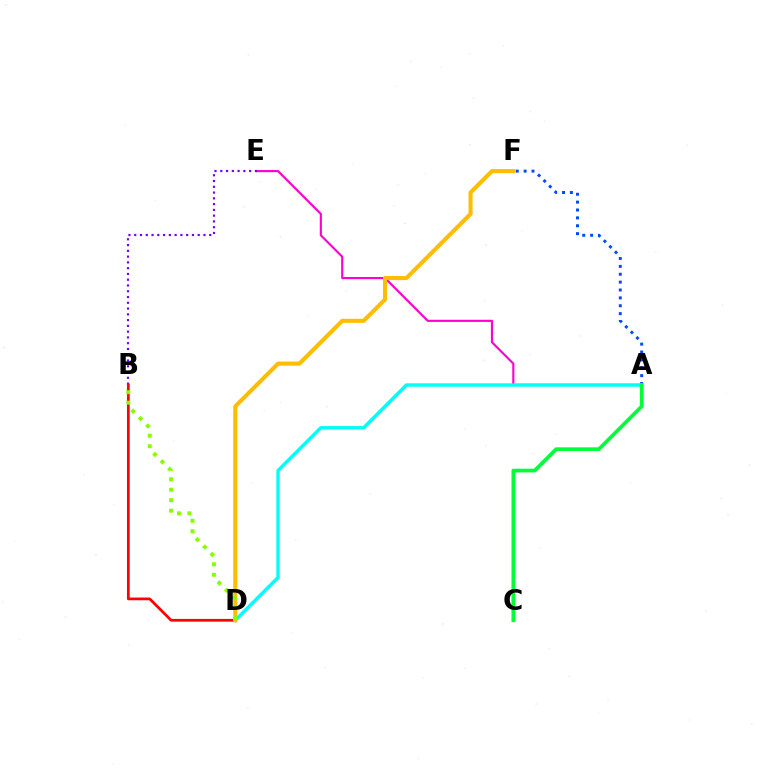{('A', 'E'): [{'color': '#ff00cf', 'line_style': 'solid', 'thickness': 1.54}], ('A', 'F'): [{'color': '#004bff', 'line_style': 'dotted', 'thickness': 2.14}], ('B', 'E'): [{'color': '#7200ff', 'line_style': 'dotted', 'thickness': 1.57}], ('B', 'D'): [{'color': '#ff0000', 'line_style': 'solid', 'thickness': 1.96}, {'color': '#84ff00', 'line_style': 'dotted', 'thickness': 2.85}], ('A', 'D'): [{'color': '#00fff6', 'line_style': 'solid', 'thickness': 2.44}], ('D', 'F'): [{'color': '#ffbd00', 'line_style': 'solid', 'thickness': 2.94}], ('A', 'C'): [{'color': '#00ff39', 'line_style': 'solid', 'thickness': 2.65}]}